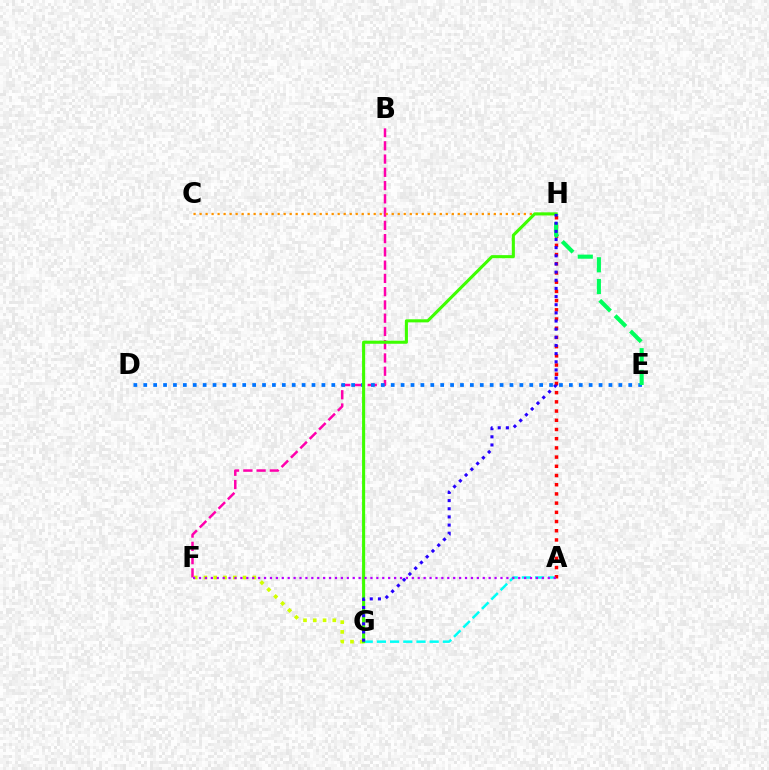{('B', 'F'): [{'color': '#ff00ac', 'line_style': 'dashed', 'thickness': 1.8}], ('F', 'G'): [{'color': '#d1ff00', 'line_style': 'dotted', 'thickness': 2.65}], ('C', 'H'): [{'color': '#ff9400', 'line_style': 'dotted', 'thickness': 1.63}], ('A', 'G'): [{'color': '#00fff6', 'line_style': 'dashed', 'thickness': 1.79}], ('D', 'E'): [{'color': '#0074ff', 'line_style': 'dotted', 'thickness': 2.69}], ('A', 'H'): [{'color': '#ff0000', 'line_style': 'dotted', 'thickness': 2.5}], ('G', 'H'): [{'color': '#3dff00', 'line_style': 'solid', 'thickness': 2.22}, {'color': '#2500ff', 'line_style': 'dotted', 'thickness': 2.21}], ('E', 'H'): [{'color': '#00ff5c', 'line_style': 'dashed', 'thickness': 2.95}], ('A', 'F'): [{'color': '#b900ff', 'line_style': 'dotted', 'thickness': 1.61}]}